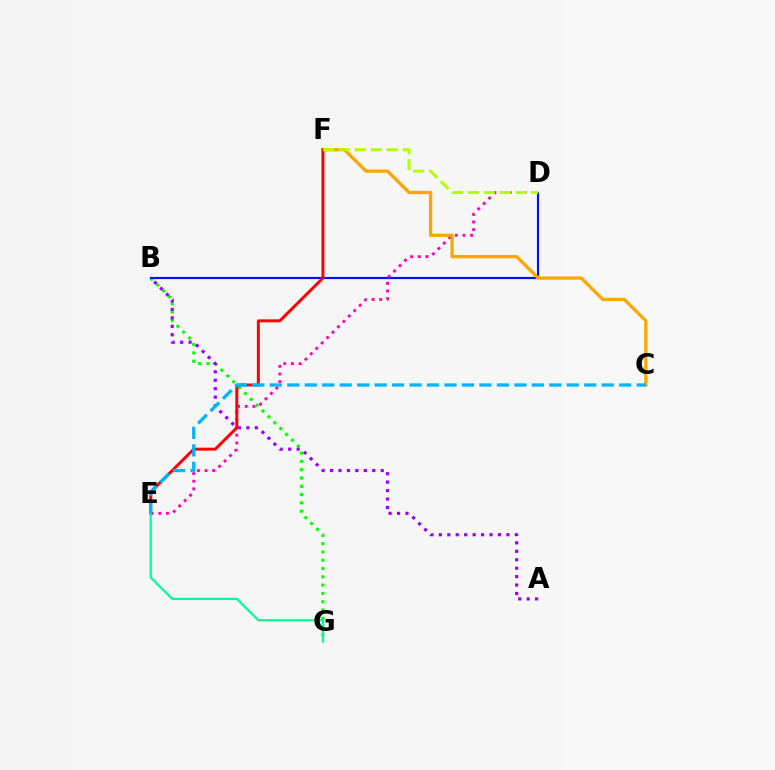{('B', 'G'): [{'color': '#08ff00', 'line_style': 'dotted', 'thickness': 2.25}], ('B', 'D'): [{'color': '#0010ff', 'line_style': 'solid', 'thickness': 1.55}], ('D', 'E'): [{'color': '#ff00bd', 'line_style': 'dotted', 'thickness': 2.08}], ('C', 'F'): [{'color': '#ffa500', 'line_style': 'solid', 'thickness': 2.35}], ('E', 'F'): [{'color': '#ff0000', 'line_style': 'solid', 'thickness': 2.13}], ('A', 'B'): [{'color': '#9b00ff', 'line_style': 'dotted', 'thickness': 2.29}], ('E', 'G'): [{'color': '#00ff9d', 'line_style': 'solid', 'thickness': 1.61}], ('C', 'E'): [{'color': '#00b5ff', 'line_style': 'dashed', 'thickness': 2.37}], ('D', 'F'): [{'color': '#b3ff00', 'line_style': 'dashed', 'thickness': 2.16}]}